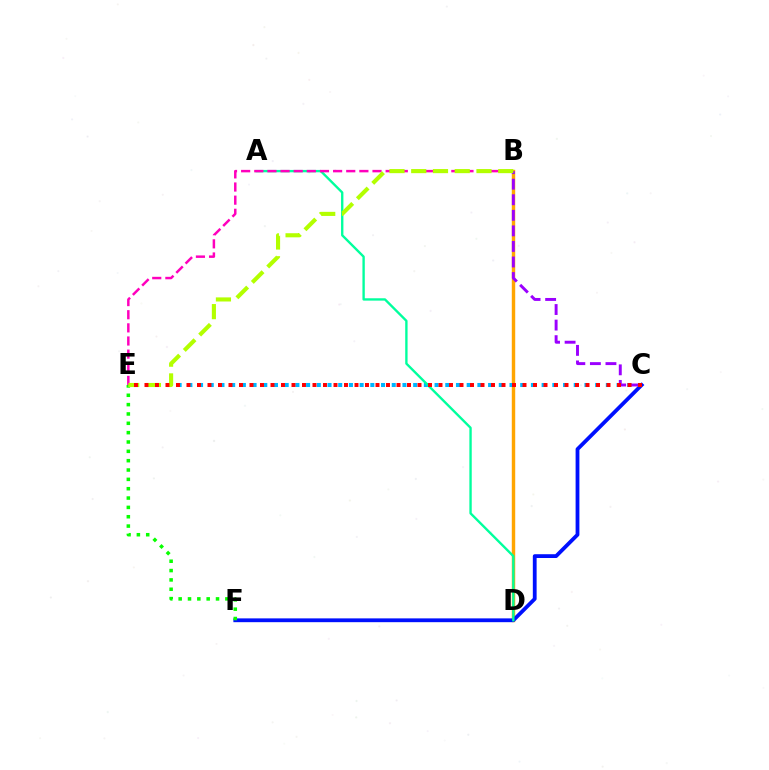{('B', 'D'): [{'color': '#ffa500', 'line_style': 'solid', 'thickness': 2.46}], ('C', 'F'): [{'color': '#0010ff', 'line_style': 'solid', 'thickness': 2.73}], ('E', 'F'): [{'color': '#08ff00', 'line_style': 'dotted', 'thickness': 2.54}], ('C', 'E'): [{'color': '#00b5ff', 'line_style': 'dotted', 'thickness': 2.91}, {'color': '#ff0000', 'line_style': 'dotted', 'thickness': 2.85}], ('B', 'C'): [{'color': '#9b00ff', 'line_style': 'dashed', 'thickness': 2.11}], ('A', 'D'): [{'color': '#00ff9d', 'line_style': 'solid', 'thickness': 1.7}], ('B', 'E'): [{'color': '#ff00bd', 'line_style': 'dashed', 'thickness': 1.78}, {'color': '#b3ff00', 'line_style': 'dashed', 'thickness': 2.95}]}